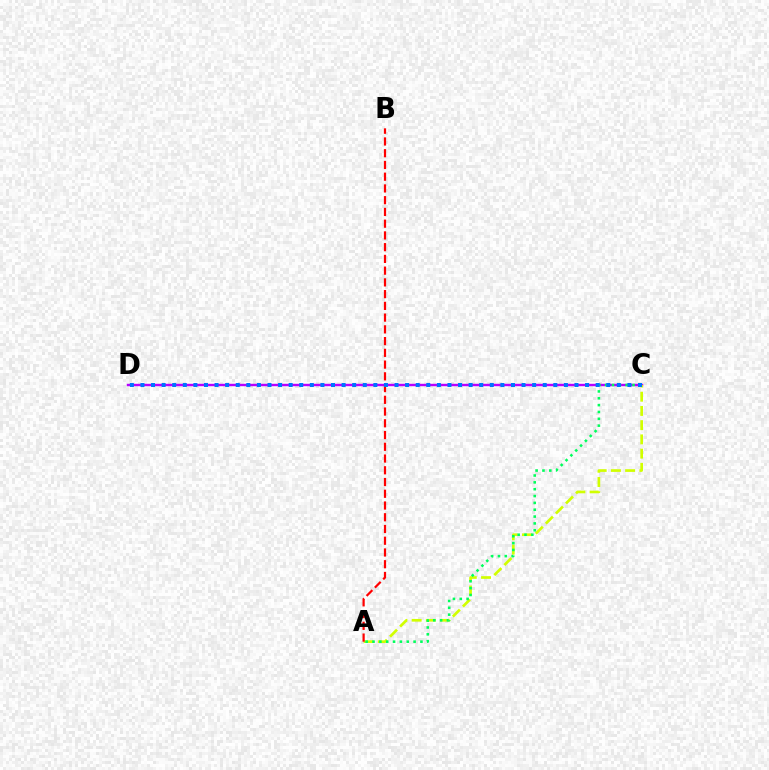{('C', 'D'): [{'color': '#b900ff', 'line_style': 'solid', 'thickness': 1.74}, {'color': '#0074ff', 'line_style': 'dotted', 'thickness': 2.88}], ('A', 'C'): [{'color': '#d1ff00', 'line_style': 'dashed', 'thickness': 1.93}, {'color': '#00ff5c', 'line_style': 'dotted', 'thickness': 1.86}], ('A', 'B'): [{'color': '#ff0000', 'line_style': 'dashed', 'thickness': 1.6}]}